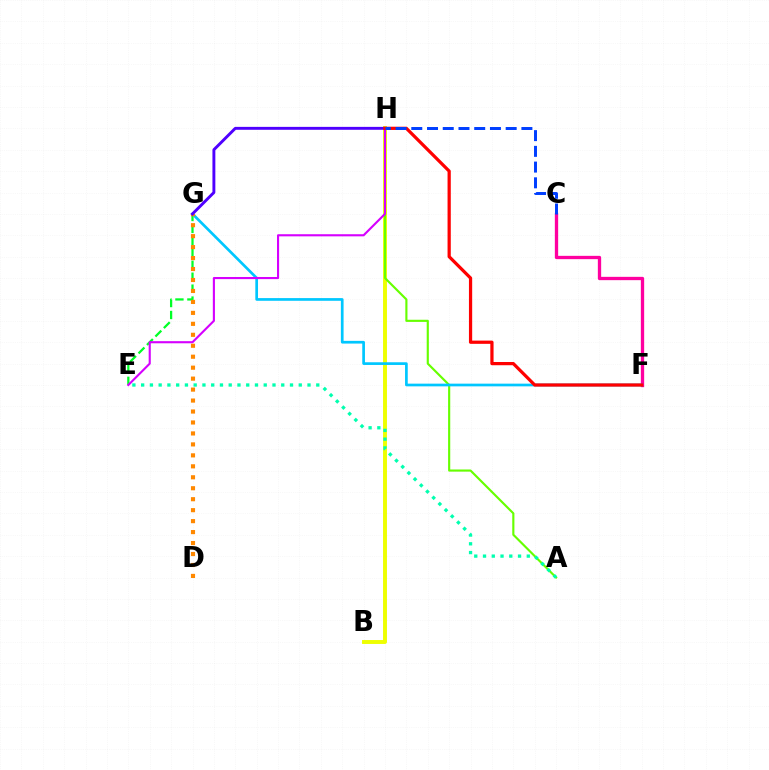{('B', 'H'): [{'color': '#eeff00', 'line_style': 'solid', 'thickness': 2.82}], ('C', 'F'): [{'color': '#ff00a0', 'line_style': 'solid', 'thickness': 2.38}], ('E', 'G'): [{'color': '#00ff27', 'line_style': 'dashed', 'thickness': 1.62}], ('A', 'H'): [{'color': '#66ff00', 'line_style': 'solid', 'thickness': 1.55}], ('F', 'G'): [{'color': '#00c7ff', 'line_style': 'solid', 'thickness': 1.94}], ('E', 'H'): [{'color': '#d600ff', 'line_style': 'solid', 'thickness': 1.52}], ('D', 'G'): [{'color': '#ff8800', 'line_style': 'dotted', 'thickness': 2.98}], ('G', 'H'): [{'color': '#4f00ff', 'line_style': 'solid', 'thickness': 2.1}], ('A', 'E'): [{'color': '#00ffaf', 'line_style': 'dotted', 'thickness': 2.38}], ('F', 'H'): [{'color': '#ff0000', 'line_style': 'solid', 'thickness': 2.33}], ('C', 'H'): [{'color': '#003fff', 'line_style': 'dashed', 'thickness': 2.14}]}